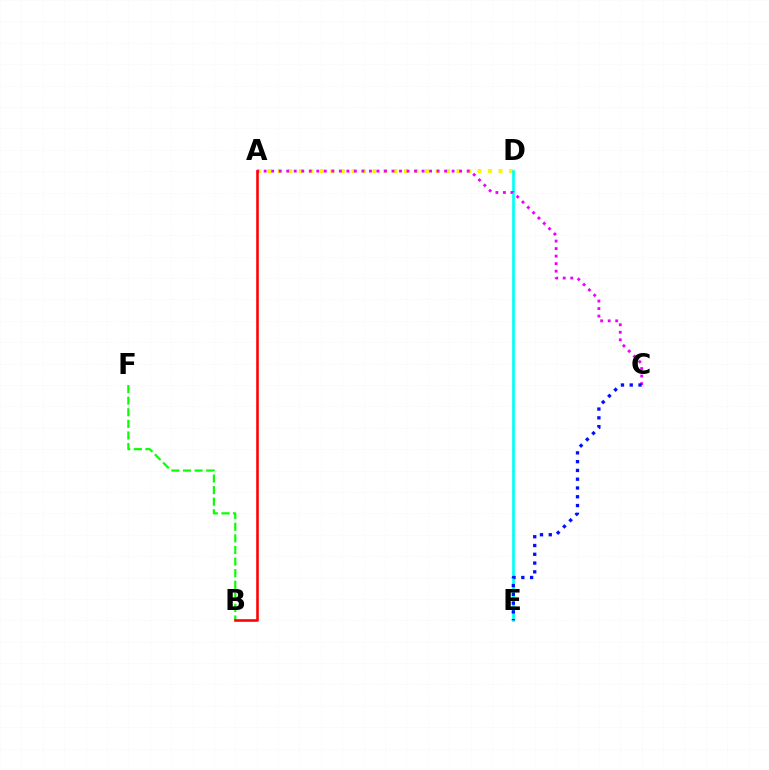{('A', 'D'): [{'color': '#fcf500', 'line_style': 'dotted', 'thickness': 2.85}], ('D', 'E'): [{'color': '#00fff6', 'line_style': 'solid', 'thickness': 1.93}], ('A', 'C'): [{'color': '#ee00ff', 'line_style': 'dotted', 'thickness': 2.04}], ('B', 'F'): [{'color': '#08ff00', 'line_style': 'dashed', 'thickness': 1.58}], ('C', 'E'): [{'color': '#0010ff', 'line_style': 'dotted', 'thickness': 2.38}], ('A', 'B'): [{'color': '#ff0000', 'line_style': 'solid', 'thickness': 1.86}]}